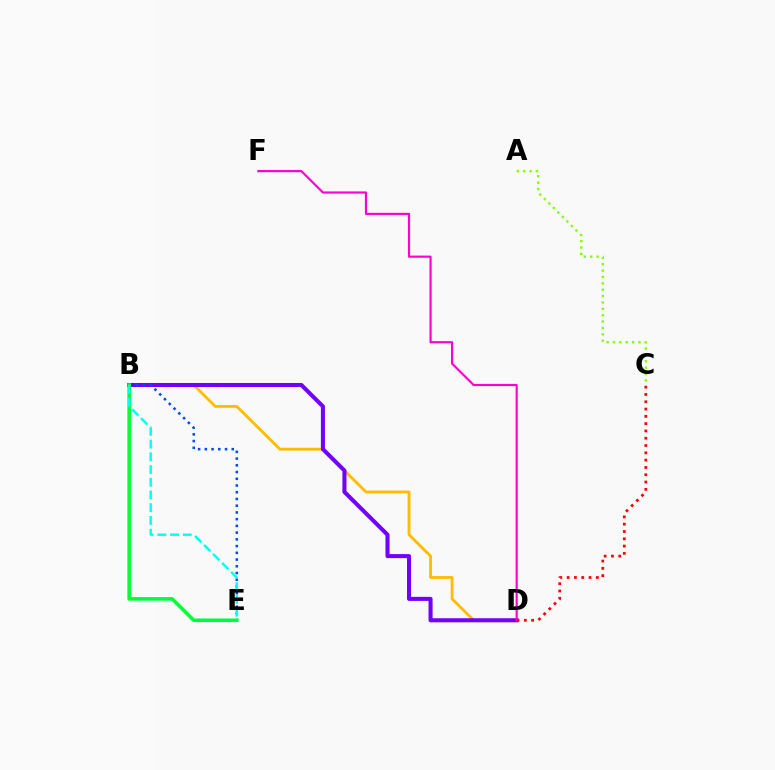{('B', 'D'): [{'color': '#ffbd00', 'line_style': 'solid', 'thickness': 2.05}, {'color': '#7200ff', 'line_style': 'solid', 'thickness': 2.92}], ('B', 'E'): [{'color': '#004bff', 'line_style': 'dotted', 'thickness': 1.83}, {'color': '#00ff39', 'line_style': 'solid', 'thickness': 2.58}, {'color': '#00fff6', 'line_style': 'dashed', 'thickness': 1.73}], ('D', 'F'): [{'color': '#ff00cf', 'line_style': 'solid', 'thickness': 1.56}], ('C', 'D'): [{'color': '#ff0000', 'line_style': 'dotted', 'thickness': 1.98}], ('A', 'C'): [{'color': '#84ff00', 'line_style': 'dotted', 'thickness': 1.73}]}